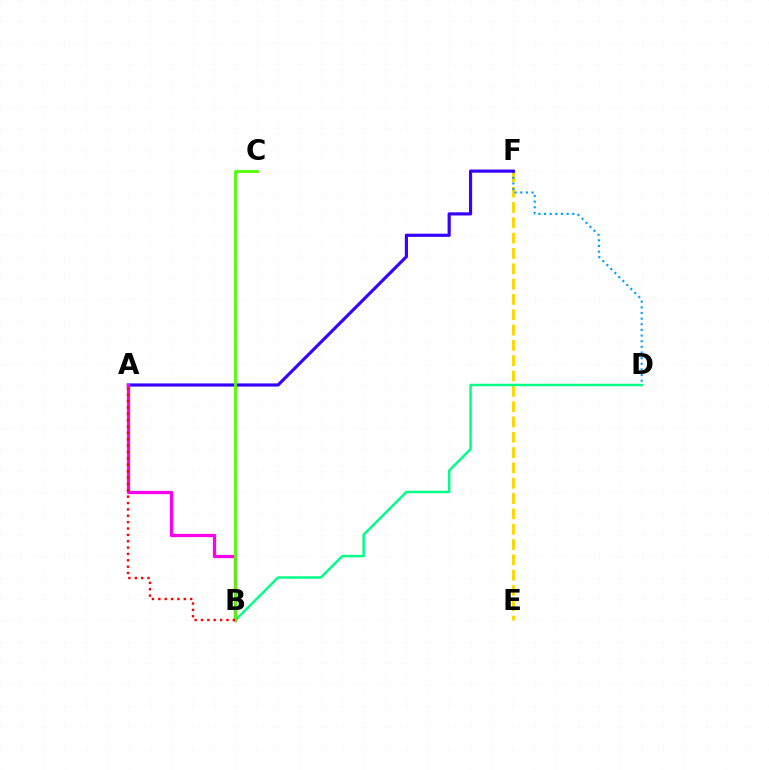{('E', 'F'): [{'color': '#ffd500', 'line_style': 'dashed', 'thickness': 2.08}], ('D', 'F'): [{'color': '#009eff', 'line_style': 'dotted', 'thickness': 1.53}], ('B', 'D'): [{'color': '#00ff86', 'line_style': 'solid', 'thickness': 1.77}], ('A', 'F'): [{'color': '#3700ff', 'line_style': 'solid', 'thickness': 2.28}], ('A', 'B'): [{'color': '#ff00ed', 'line_style': 'solid', 'thickness': 2.36}, {'color': '#ff0000', 'line_style': 'dotted', 'thickness': 1.73}], ('B', 'C'): [{'color': '#4fff00', 'line_style': 'solid', 'thickness': 2.0}]}